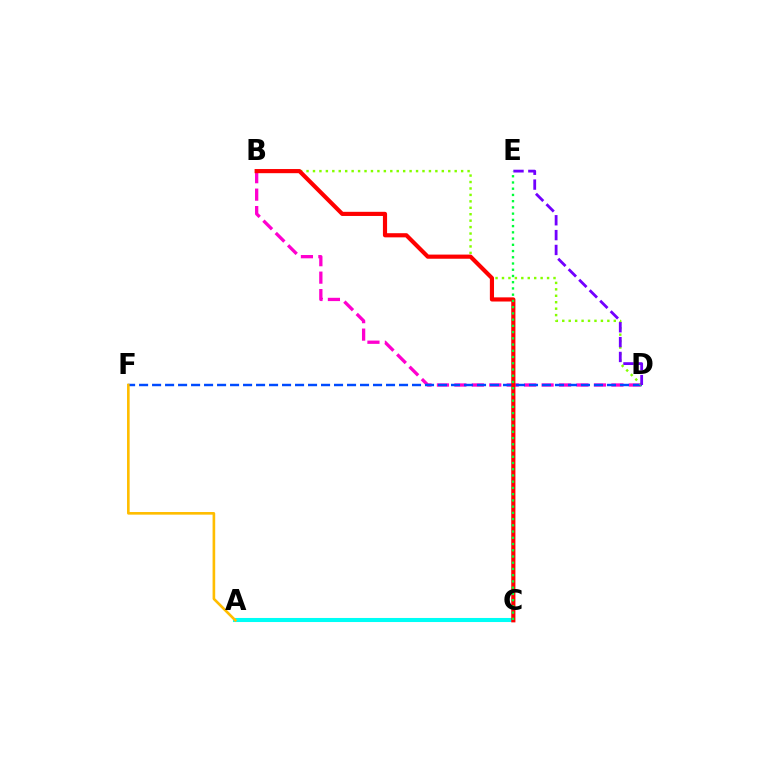{('B', 'D'): [{'color': '#ff00cf', 'line_style': 'dashed', 'thickness': 2.37}, {'color': '#84ff00', 'line_style': 'dotted', 'thickness': 1.75}], ('A', 'C'): [{'color': '#00fff6', 'line_style': 'solid', 'thickness': 2.92}], ('D', 'F'): [{'color': '#004bff', 'line_style': 'dashed', 'thickness': 1.77}], ('A', 'F'): [{'color': '#ffbd00', 'line_style': 'solid', 'thickness': 1.89}], ('B', 'C'): [{'color': '#ff0000', 'line_style': 'solid', 'thickness': 2.99}], ('D', 'E'): [{'color': '#7200ff', 'line_style': 'dashed', 'thickness': 2.02}], ('C', 'E'): [{'color': '#00ff39', 'line_style': 'dotted', 'thickness': 1.69}]}